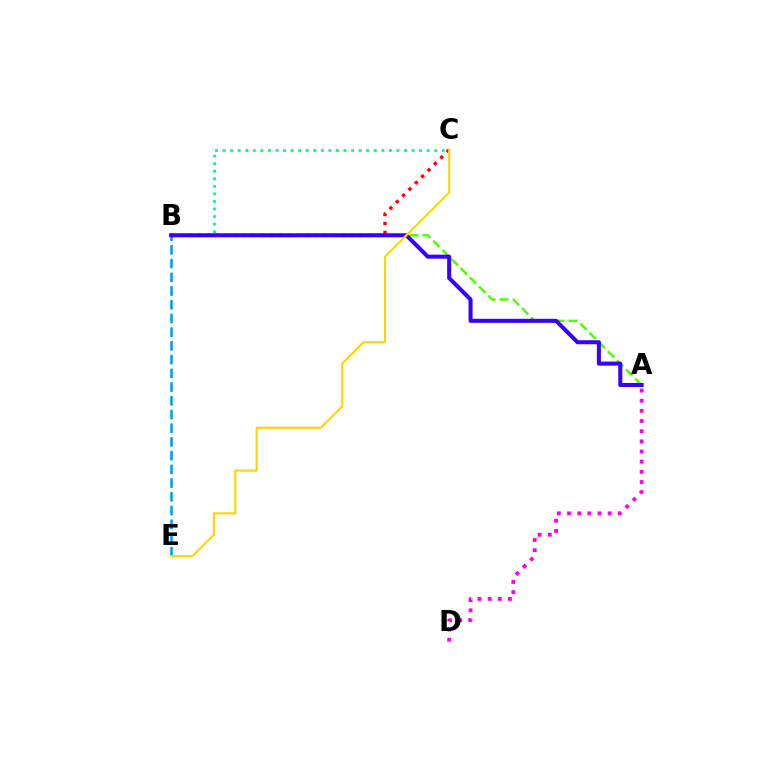{('B', 'C'): [{'color': '#ff0000', 'line_style': 'dotted', 'thickness': 2.44}, {'color': '#00ff86', 'line_style': 'dotted', 'thickness': 2.05}], ('A', 'B'): [{'color': '#4fff00', 'line_style': 'dashed', 'thickness': 1.76}, {'color': '#3700ff', 'line_style': 'solid', 'thickness': 2.91}], ('B', 'E'): [{'color': '#009eff', 'line_style': 'dashed', 'thickness': 1.86}], ('A', 'D'): [{'color': '#ff00ed', 'line_style': 'dotted', 'thickness': 2.76}], ('C', 'E'): [{'color': '#ffd500', 'line_style': 'solid', 'thickness': 1.52}]}